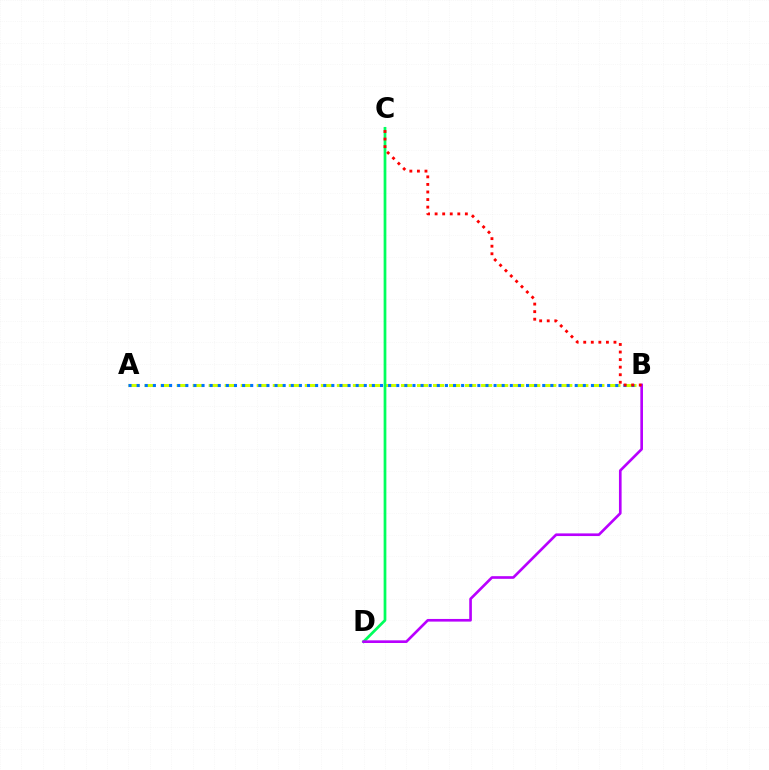{('A', 'B'): [{'color': '#d1ff00', 'line_style': 'dashed', 'thickness': 2.18}, {'color': '#0074ff', 'line_style': 'dotted', 'thickness': 2.2}], ('C', 'D'): [{'color': '#00ff5c', 'line_style': 'solid', 'thickness': 1.97}], ('B', 'D'): [{'color': '#b900ff', 'line_style': 'solid', 'thickness': 1.91}], ('B', 'C'): [{'color': '#ff0000', 'line_style': 'dotted', 'thickness': 2.05}]}